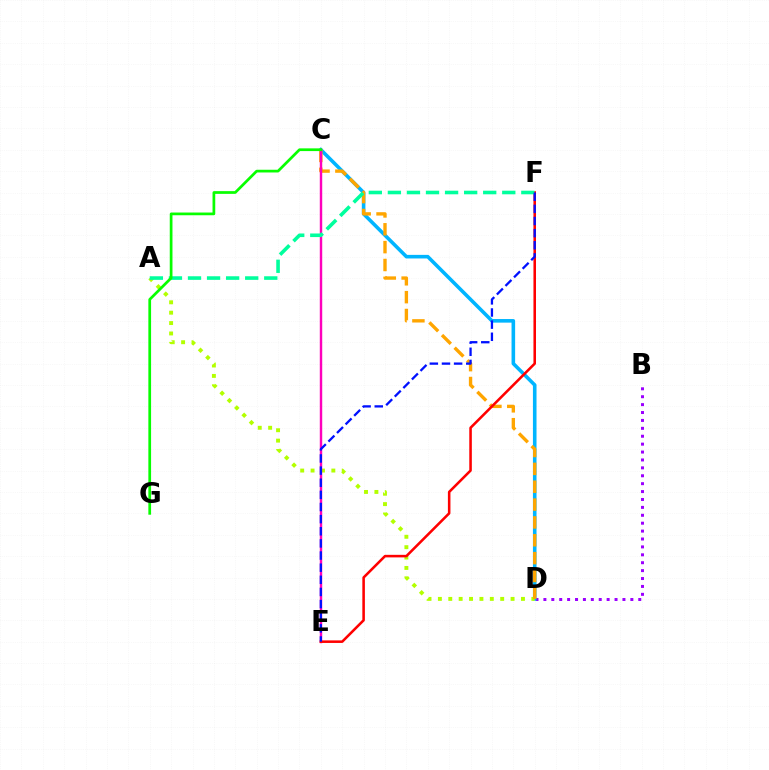{('B', 'D'): [{'color': '#9b00ff', 'line_style': 'dotted', 'thickness': 2.15}], ('C', 'D'): [{'color': '#00b5ff', 'line_style': 'solid', 'thickness': 2.59}, {'color': '#ffa500', 'line_style': 'dashed', 'thickness': 2.43}], ('A', 'D'): [{'color': '#b3ff00', 'line_style': 'dotted', 'thickness': 2.82}], ('C', 'E'): [{'color': '#ff00bd', 'line_style': 'solid', 'thickness': 1.75}], ('E', 'F'): [{'color': '#ff0000', 'line_style': 'solid', 'thickness': 1.84}, {'color': '#0010ff', 'line_style': 'dashed', 'thickness': 1.65}], ('A', 'F'): [{'color': '#00ff9d', 'line_style': 'dashed', 'thickness': 2.59}], ('C', 'G'): [{'color': '#08ff00', 'line_style': 'solid', 'thickness': 1.96}]}